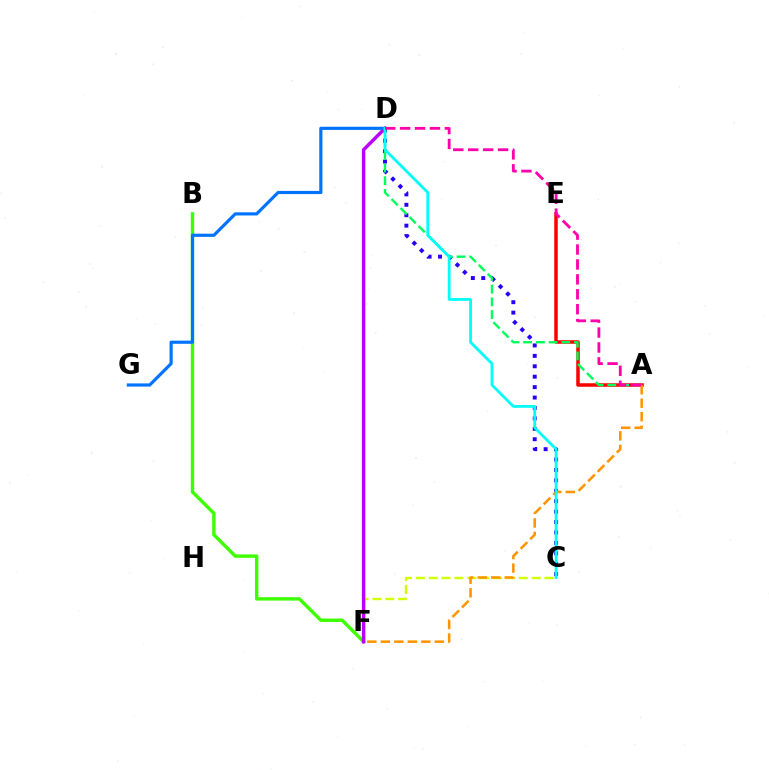{('B', 'F'): [{'color': '#3dff00', 'line_style': 'solid', 'thickness': 2.45}], ('C', 'F'): [{'color': '#d1ff00', 'line_style': 'dashed', 'thickness': 1.75}], ('C', 'D'): [{'color': '#2500ff', 'line_style': 'dotted', 'thickness': 2.83}, {'color': '#00fff6', 'line_style': 'solid', 'thickness': 2.01}], ('A', 'E'): [{'color': '#ff0000', 'line_style': 'solid', 'thickness': 2.53}], ('D', 'F'): [{'color': '#b900ff', 'line_style': 'solid', 'thickness': 2.48}], ('A', 'F'): [{'color': '#ff9400', 'line_style': 'dashed', 'thickness': 1.83}], ('D', 'G'): [{'color': '#0074ff', 'line_style': 'solid', 'thickness': 2.28}], ('A', 'D'): [{'color': '#00ff5c', 'line_style': 'dashed', 'thickness': 1.73}, {'color': '#ff00ac', 'line_style': 'dashed', 'thickness': 2.03}]}